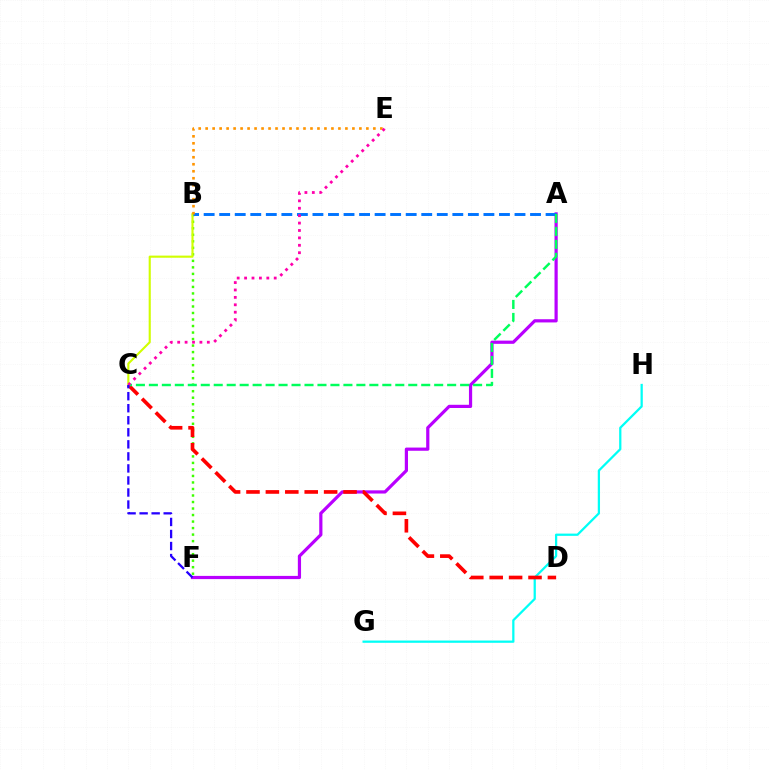{('G', 'H'): [{'color': '#00fff6', 'line_style': 'solid', 'thickness': 1.62}], ('B', 'F'): [{'color': '#3dff00', 'line_style': 'dotted', 'thickness': 1.77}], ('A', 'F'): [{'color': '#b900ff', 'line_style': 'solid', 'thickness': 2.31}], ('C', 'D'): [{'color': '#ff0000', 'line_style': 'dashed', 'thickness': 2.64}], ('B', 'C'): [{'color': '#d1ff00', 'line_style': 'solid', 'thickness': 1.53}], ('A', 'B'): [{'color': '#0074ff', 'line_style': 'dashed', 'thickness': 2.11}], ('A', 'C'): [{'color': '#00ff5c', 'line_style': 'dashed', 'thickness': 1.76}], ('B', 'E'): [{'color': '#ff9400', 'line_style': 'dotted', 'thickness': 1.9}], ('C', 'E'): [{'color': '#ff00ac', 'line_style': 'dotted', 'thickness': 2.01}], ('C', 'F'): [{'color': '#2500ff', 'line_style': 'dashed', 'thickness': 1.64}]}